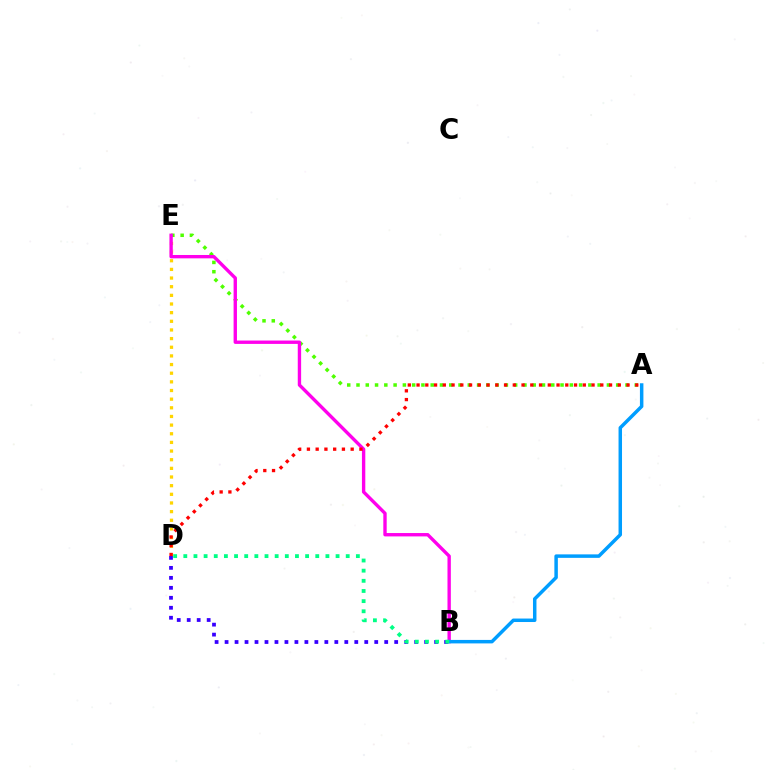{('D', 'E'): [{'color': '#ffd500', 'line_style': 'dotted', 'thickness': 2.35}], ('A', 'E'): [{'color': '#4fff00', 'line_style': 'dotted', 'thickness': 2.52}], ('B', 'E'): [{'color': '#ff00ed', 'line_style': 'solid', 'thickness': 2.42}], ('B', 'D'): [{'color': '#3700ff', 'line_style': 'dotted', 'thickness': 2.71}, {'color': '#00ff86', 'line_style': 'dotted', 'thickness': 2.76}], ('A', 'D'): [{'color': '#ff0000', 'line_style': 'dotted', 'thickness': 2.38}], ('A', 'B'): [{'color': '#009eff', 'line_style': 'solid', 'thickness': 2.51}]}